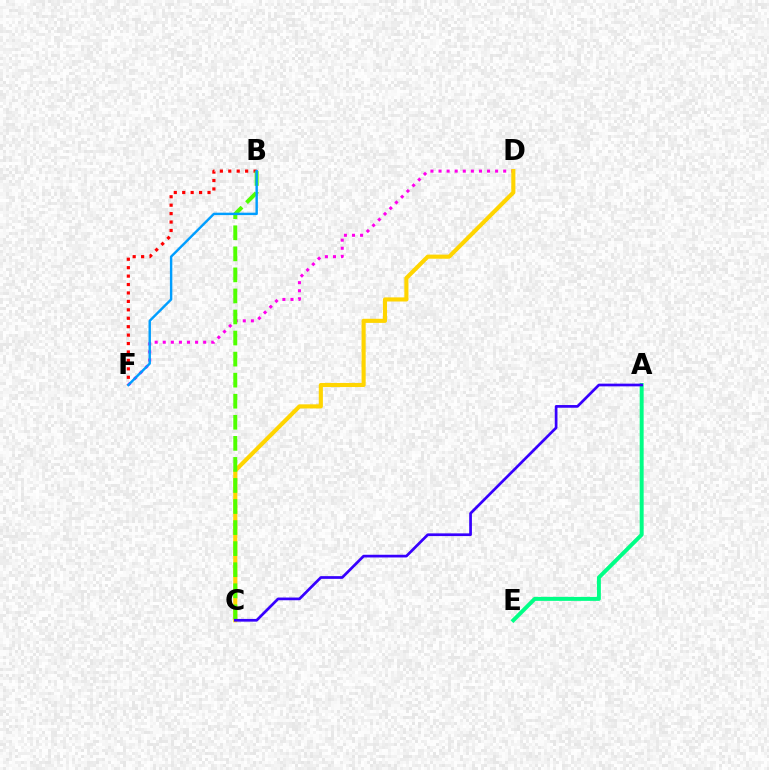{('B', 'F'): [{'color': '#ff0000', 'line_style': 'dotted', 'thickness': 2.29}, {'color': '#009eff', 'line_style': 'solid', 'thickness': 1.74}], ('A', 'E'): [{'color': '#00ff86', 'line_style': 'solid', 'thickness': 2.85}], ('D', 'F'): [{'color': '#ff00ed', 'line_style': 'dotted', 'thickness': 2.2}], ('C', 'D'): [{'color': '#ffd500', 'line_style': 'solid', 'thickness': 2.96}], ('B', 'C'): [{'color': '#4fff00', 'line_style': 'dashed', 'thickness': 2.86}], ('A', 'C'): [{'color': '#3700ff', 'line_style': 'solid', 'thickness': 1.95}]}